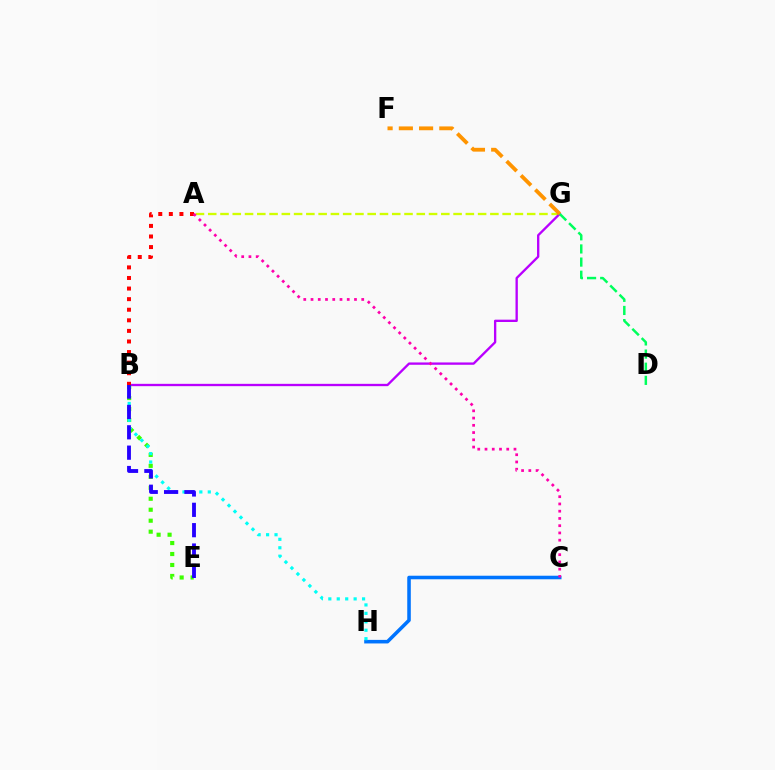{('A', 'G'): [{'color': '#d1ff00', 'line_style': 'dashed', 'thickness': 1.67}], ('B', 'G'): [{'color': '#b900ff', 'line_style': 'solid', 'thickness': 1.68}], ('B', 'E'): [{'color': '#3dff00', 'line_style': 'dotted', 'thickness': 2.98}, {'color': '#2500ff', 'line_style': 'dashed', 'thickness': 2.77}], ('C', 'H'): [{'color': '#0074ff', 'line_style': 'solid', 'thickness': 2.56}], ('B', 'H'): [{'color': '#00fff6', 'line_style': 'dotted', 'thickness': 2.29}], ('D', 'G'): [{'color': '#00ff5c', 'line_style': 'dashed', 'thickness': 1.79}], ('A', 'B'): [{'color': '#ff0000', 'line_style': 'dotted', 'thickness': 2.88}], ('A', 'C'): [{'color': '#ff00ac', 'line_style': 'dotted', 'thickness': 1.97}], ('F', 'G'): [{'color': '#ff9400', 'line_style': 'dashed', 'thickness': 2.75}]}